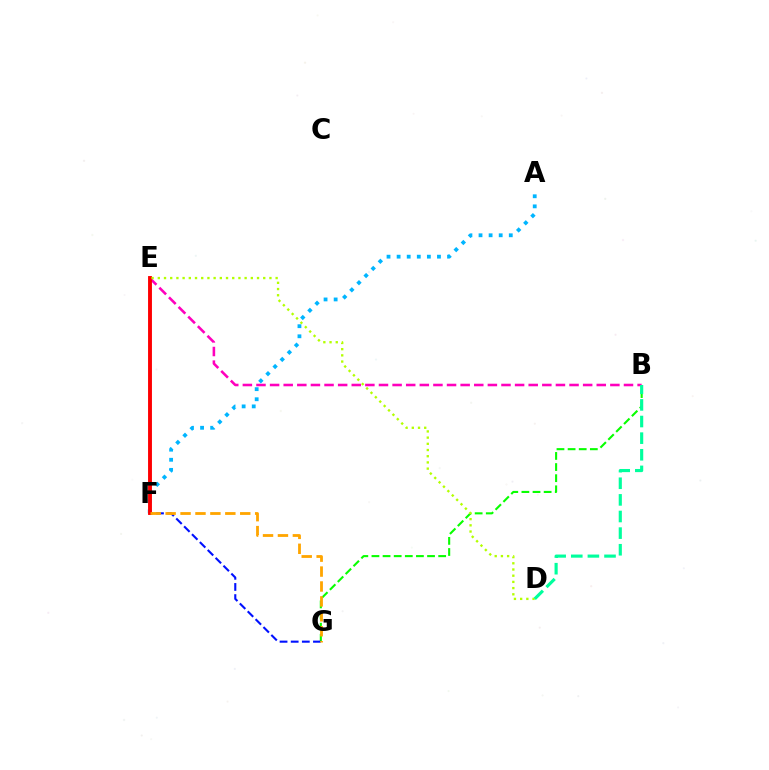{('E', 'F'): [{'color': '#9b00ff', 'line_style': 'solid', 'thickness': 1.75}, {'color': '#ff0000', 'line_style': 'solid', 'thickness': 2.78}], ('B', 'G'): [{'color': '#08ff00', 'line_style': 'dashed', 'thickness': 1.51}], ('F', 'G'): [{'color': '#0010ff', 'line_style': 'dashed', 'thickness': 1.51}, {'color': '#ffa500', 'line_style': 'dashed', 'thickness': 2.03}], ('B', 'E'): [{'color': '#ff00bd', 'line_style': 'dashed', 'thickness': 1.85}], ('A', 'F'): [{'color': '#00b5ff', 'line_style': 'dotted', 'thickness': 2.74}], ('D', 'E'): [{'color': '#b3ff00', 'line_style': 'dotted', 'thickness': 1.68}], ('B', 'D'): [{'color': '#00ff9d', 'line_style': 'dashed', 'thickness': 2.26}]}